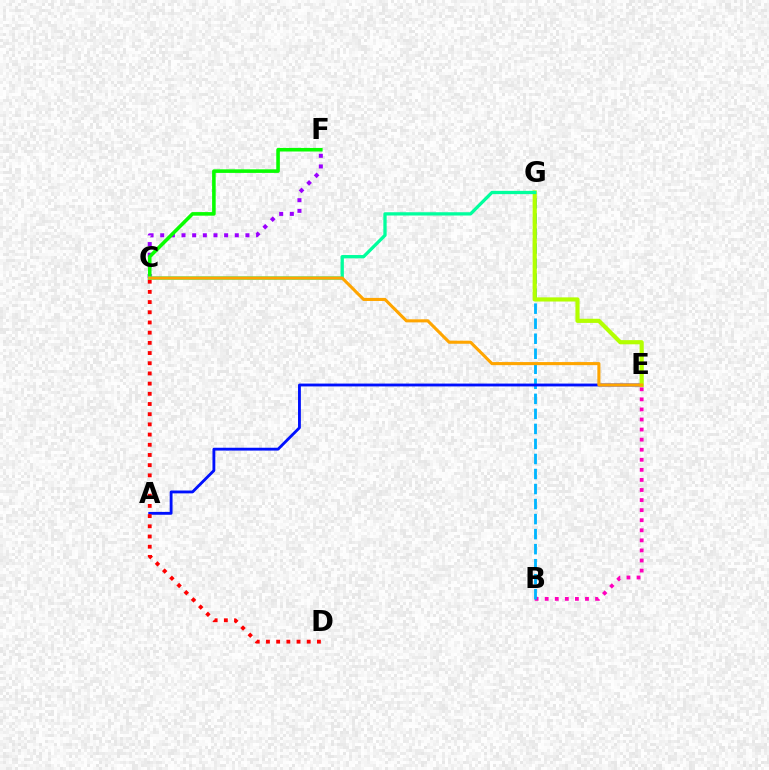{('B', 'E'): [{'color': '#ff00bd', 'line_style': 'dotted', 'thickness': 2.74}], ('B', 'G'): [{'color': '#00b5ff', 'line_style': 'dashed', 'thickness': 2.04}], ('A', 'E'): [{'color': '#0010ff', 'line_style': 'solid', 'thickness': 2.05}], ('E', 'G'): [{'color': '#b3ff00', 'line_style': 'solid', 'thickness': 2.99}], ('C', 'F'): [{'color': '#9b00ff', 'line_style': 'dotted', 'thickness': 2.89}, {'color': '#08ff00', 'line_style': 'solid', 'thickness': 2.57}], ('C', 'D'): [{'color': '#ff0000', 'line_style': 'dotted', 'thickness': 2.77}], ('C', 'G'): [{'color': '#00ff9d', 'line_style': 'solid', 'thickness': 2.37}], ('C', 'E'): [{'color': '#ffa500', 'line_style': 'solid', 'thickness': 2.22}]}